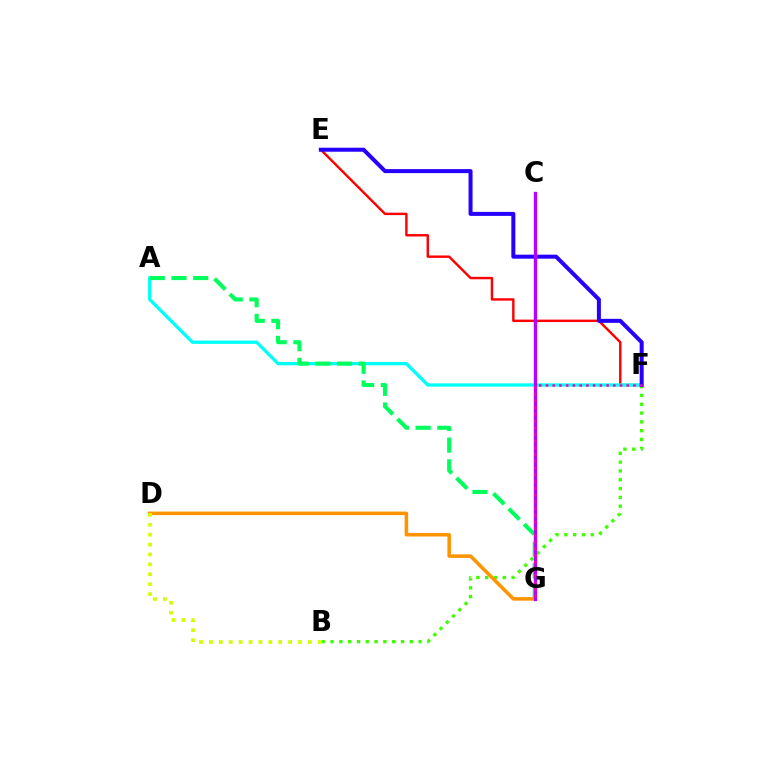{('C', 'G'): [{'color': '#0074ff', 'line_style': 'solid', 'thickness': 1.55}, {'color': '#b900ff', 'line_style': 'solid', 'thickness': 2.35}], ('B', 'F'): [{'color': '#3dff00', 'line_style': 'dotted', 'thickness': 2.39}], ('E', 'F'): [{'color': '#ff0000', 'line_style': 'solid', 'thickness': 1.74}, {'color': '#2500ff', 'line_style': 'solid', 'thickness': 2.89}], ('A', 'F'): [{'color': '#00fff6', 'line_style': 'solid', 'thickness': 2.38}], ('A', 'G'): [{'color': '#00ff5c', 'line_style': 'dashed', 'thickness': 2.95}], ('D', 'G'): [{'color': '#ff9400', 'line_style': 'solid', 'thickness': 2.55}], ('F', 'G'): [{'color': '#ff00ac', 'line_style': 'dotted', 'thickness': 1.83}], ('B', 'D'): [{'color': '#d1ff00', 'line_style': 'dotted', 'thickness': 2.69}]}